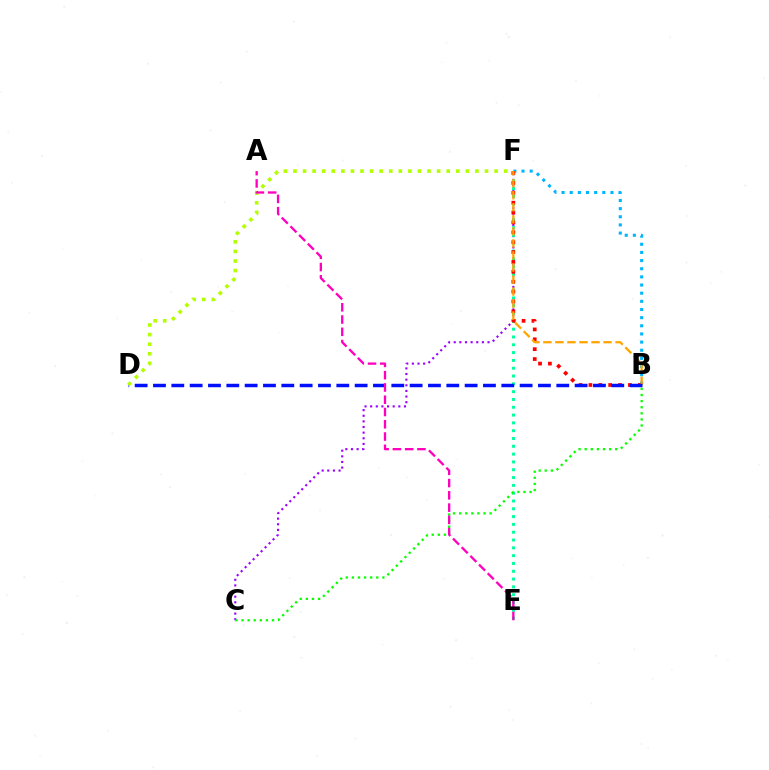{('C', 'F'): [{'color': '#9b00ff', 'line_style': 'dotted', 'thickness': 1.53}], ('E', 'F'): [{'color': '#00ff9d', 'line_style': 'dotted', 'thickness': 2.12}], ('B', 'F'): [{'color': '#00b5ff', 'line_style': 'dotted', 'thickness': 2.21}, {'color': '#ff0000', 'line_style': 'dotted', 'thickness': 2.68}, {'color': '#ffa500', 'line_style': 'dashed', 'thickness': 1.63}], ('B', 'C'): [{'color': '#08ff00', 'line_style': 'dotted', 'thickness': 1.66}], ('B', 'D'): [{'color': '#0010ff', 'line_style': 'dashed', 'thickness': 2.49}], ('D', 'F'): [{'color': '#b3ff00', 'line_style': 'dotted', 'thickness': 2.6}], ('A', 'E'): [{'color': '#ff00bd', 'line_style': 'dashed', 'thickness': 1.67}]}